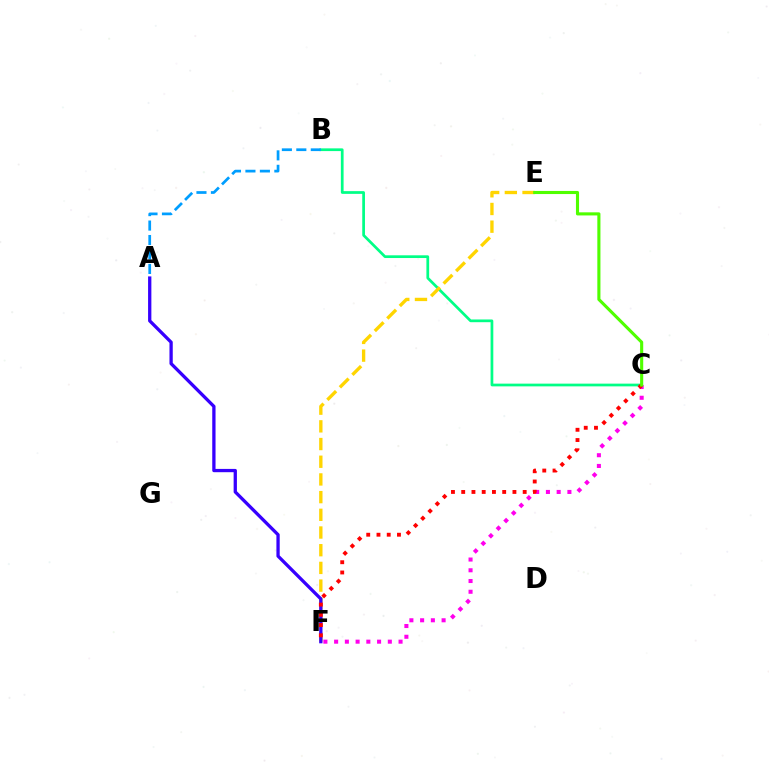{('B', 'C'): [{'color': '#00ff86', 'line_style': 'solid', 'thickness': 1.96}], ('C', 'F'): [{'color': '#ff00ed', 'line_style': 'dotted', 'thickness': 2.92}, {'color': '#ff0000', 'line_style': 'dotted', 'thickness': 2.78}], ('E', 'F'): [{'color': '#ffd500', 'line_style': 'dashed', 'thickness': 2.4}], ('A', 'F'): [{'color': '#3700ff', 'line_style': 'solid', 'thickness': 2.37}], ('A', 'B'): [{'color': '#009eff', 'line_style': 'dashed', 'thickness': 1.96}], ('C', 'E'): [{'color': '#4fff00', 'line_style': 'solid', 'thickness': 2.24}]}